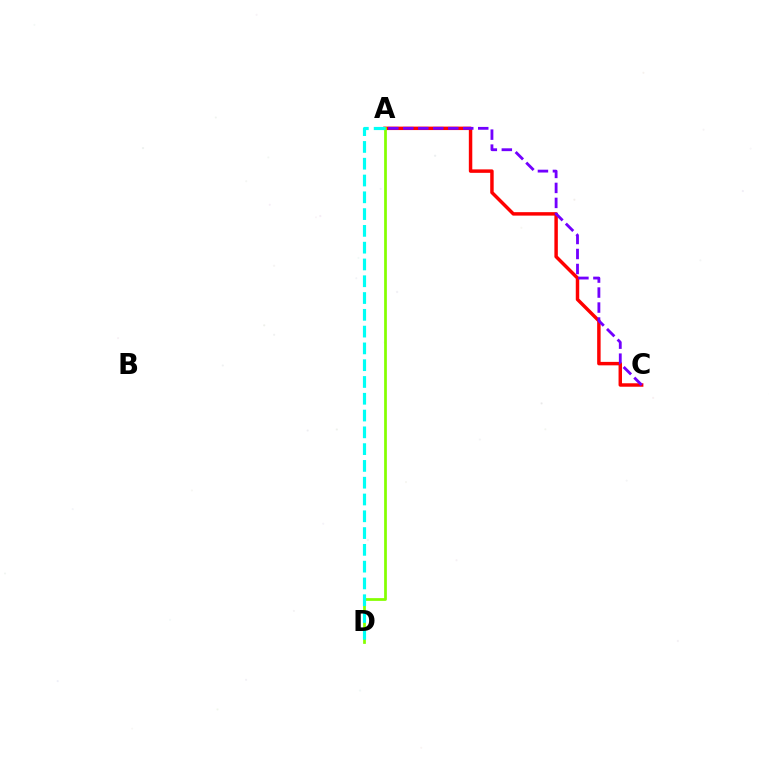{('A', 'C'): [{'color': '#ff0000', 'line_style': 'solid', 'thickness': 2.49}, {'color': '#7200ff', 'line_style': 'dashed', 'thickness': 2.04}], ('A', 'D'): [{'color': '#84ff00', 'line_style': 'solid', 'thickness': 1.97}, {'color': '#00fff6', 'line_style': 'dashed', 'thickness': 2.28}]}